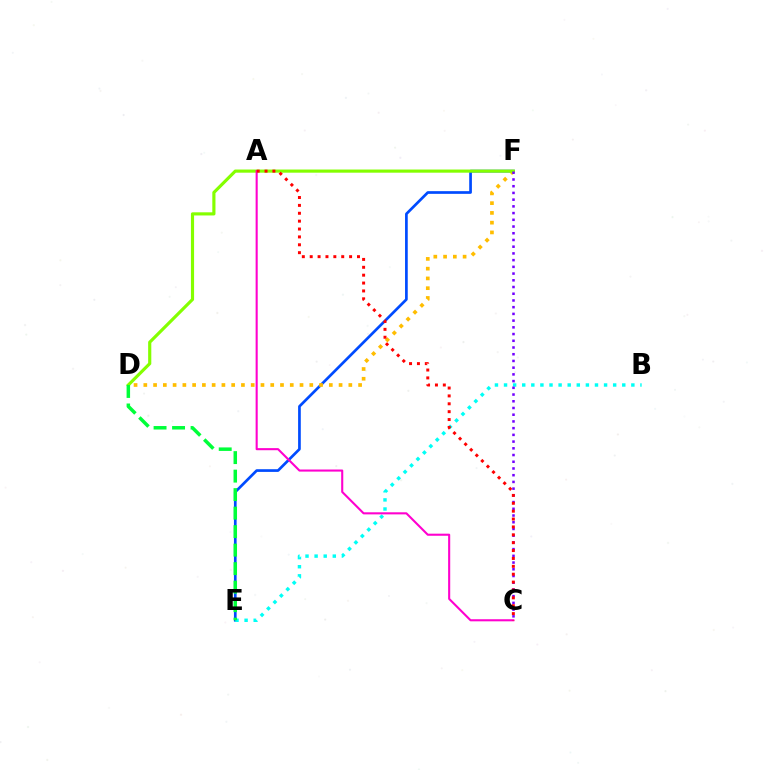{('E', 'F'): [{'color': '#004bff', 'line_style': 'solid', 'thickness': 1.94}], ('B', 'E'): [{'color': '#00fff6', 'line_style': 'dotted', 'thickness': 2.47}], ('D', 'F'): [{'color': '#ffbd00', 'line_style': 'dotted', 'thickness': 2.65}, {'color': '#84ff00', 'line_style': 'solid', 'thickness': 2.27}], ('C', 'F'): [{'color': '#7200ff', 'line_style': 'dotted', 'thickness': 1.83}], ('D', 'E'): [{'color': '#00ff39', 'line_style': 'dashed', 'thickness': 2.51}], ('A', 'C'): [{'color': '#ff00cf', 'line_style': 'solid', 'thickness': 1.51}, {'color': '#ff0000', 'line_style': 'dotted', 'thickness': 2.14}]}